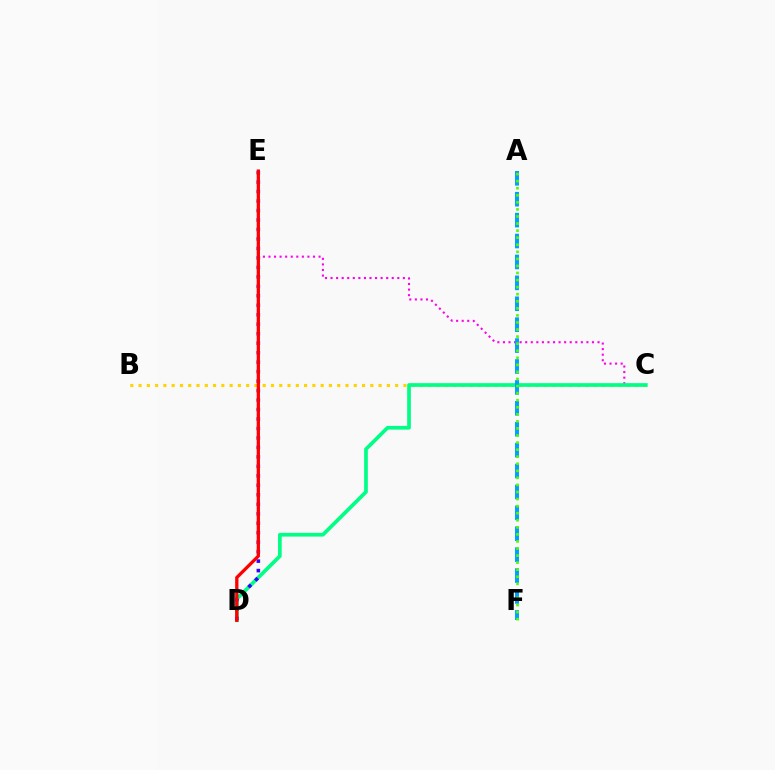{('B', 'C'): [{'color': '#ffd500', 'line_style': 'dotted', 'thickness': 2.25}], ('C', 'E'): [{'color': '#ff00ed', 'line_style': 'dotted', 'thickness': 1.51}], ('C', 'D'): [{'color': '#00ff86', 'line_style': 'solid', 'thickness': 2.66}], ('D', 'E'): [{'color': '#3700ff', 'line_style': 'dotted', 'thickness': 2.57}, {'color': '#ff0000', 'line_style': 'solid', 'thickness': 2.36}], ('A', 'F'): [{'color': '#009eff', 'line_style': 'dashed', 'thickness': 2.84}, {'color': '#4fff00', 'line_style': 'dotted', 'thickness': 1.92}]}